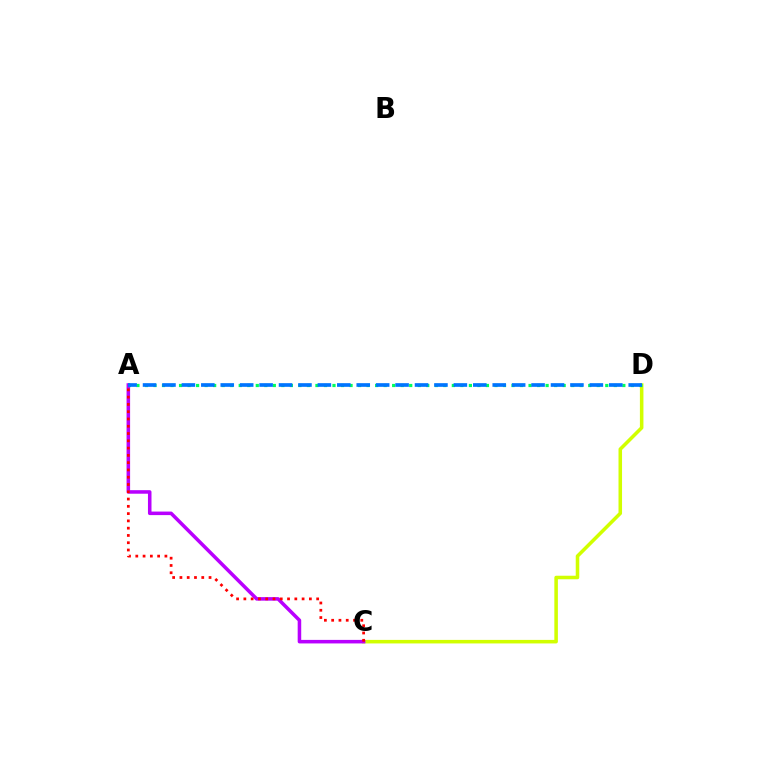{('C', 'D'): [{'color': '#d1ff00', 'line_style': 'solid', 'thickness': 2.55}], ('A', 'C'): [{'color': '#b900ff', 'line_style': 'solid', 'thickness': 2.55}, {'color': '#ff0000', 'line_style': 'dotted', 'thickness': 1.98}], ('A', 'D'): [{'color': '#00ff5c', 'line_style': 'dotted', 'thickness': 2.32}, {'color': '#0074ff', 'line_style': 'dashed', 'thickness': 2.64}]}